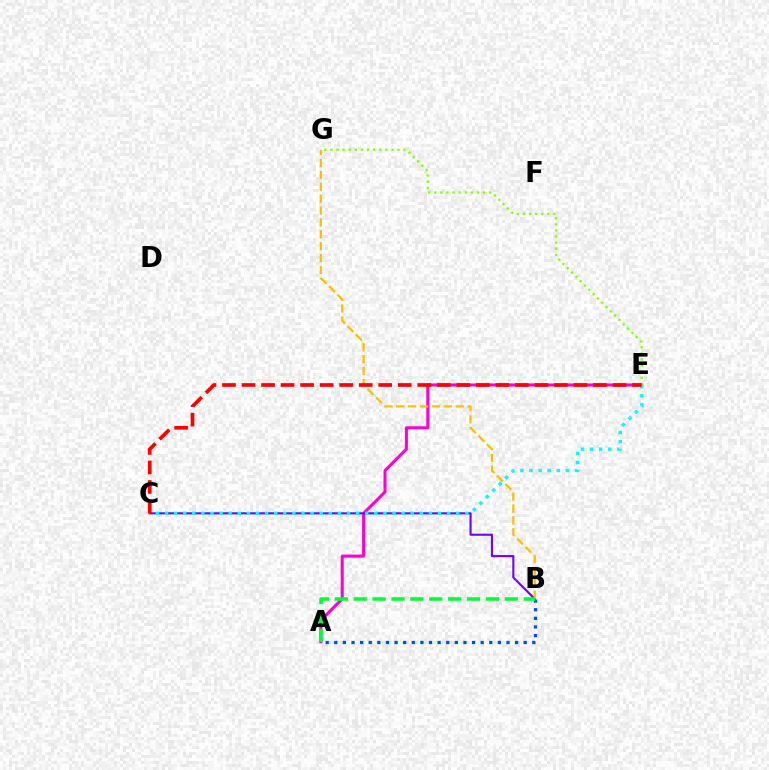{('A', 'E'): [{'color': '#ff00cf', 'line_style': 'solid', 'thickness': 2.18}], ('A', 'B'): [{'color': '#004bff', 'line_style': 'dotted', 'thickness': 2.34}, {'color': '#00ff39', 'line_style': 'dashed', 'thickness': 2.57}], ('B', 'C'): [{'color': '#7200ff', 'line_style': 'solid', 'thickness': 1.51}], ('B', 'G'): [{'color': '#ffbd00', 'line_style': 'dashed', 'thickness': 1.61}], ('E', 'G'): [{'color': '#84ff00', 'line_style': 'dotted', 'thickness': 1.66}], ('C', 'E'): [{'color': '#00fff6', 'line_style': 'dotted', 'thickness': 2.47}, {'color': '#ff0000', 'line_style': 'dashed', 'thickness': 2.65}]}